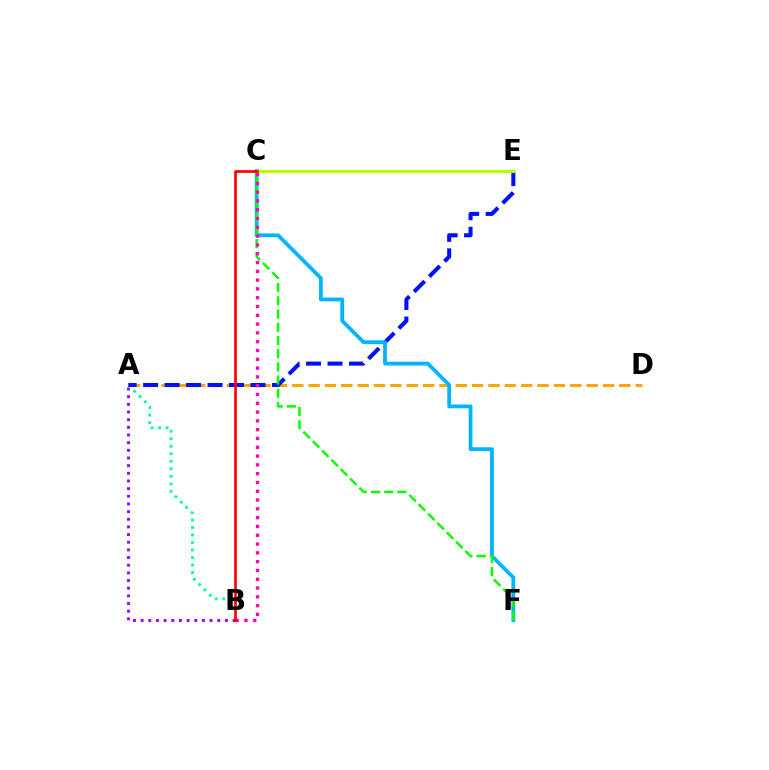{('A', 'B'): [{'color': '#9b00ff', 'line_style': 'dotted', 'thickness': 2.08}, {'color': '#00ff9d', 'line_style': 'dotted', 'thickness': 2.04}], ('A', 'D'): [{'color': '#ffa500', 'line_style': 'dashed', 'thickness': 2.22}], ('A', 'E'): [{'color': '#0010ff', 'line_style': 'dashed', 'thickness': 2.92}], ('C', 'F'): [{'color': '#00b5ff', 'line_style': 'solid', 'thickness': 2.73}, {'color': '#08ff00', 'line_style': 'dashed', 'thickness': 1.79}], ('B', 'C'): [{'color': '#ff00bd', 'line_style': 'dotted', 'thickness': 2.39}, {'color': '#ff0000', 'line_style': 'solid', 'thickness': 1.92}], ('C', 'E'): [{'color': '#b3ff00', 'line_style': 'solid', 'thickness': 2.31}]}